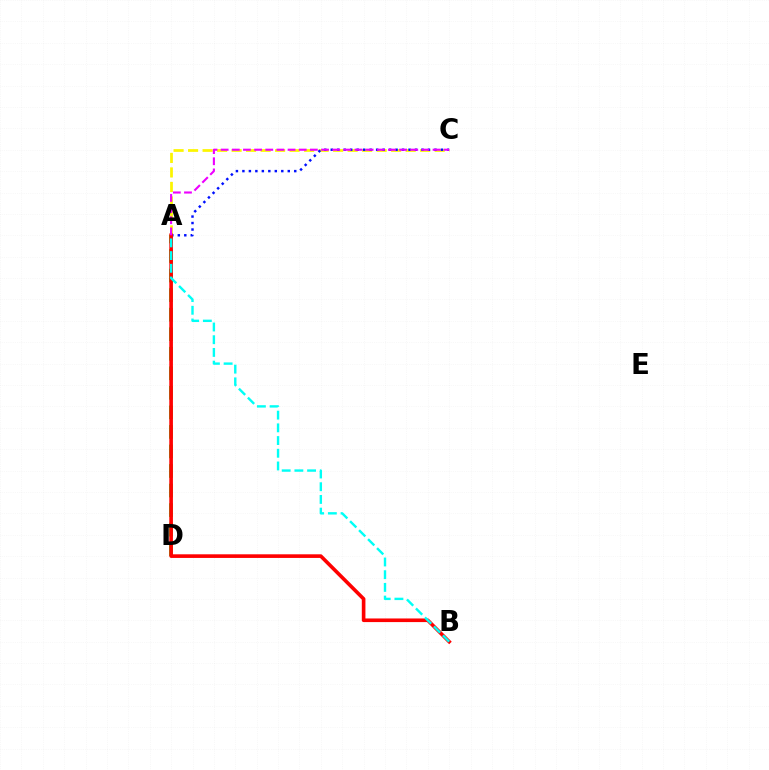{('A', 'C'): [{'color': '#fcf500', 'line_style': 'dashed', 'thickness': 1.97}, {'color': '#0010ff', 'line_style': 'dotted', 'thickness': 1.76}, {'color': '#ee00ff', 'line_style': 'dashed', 'thickness': 1.52}], ('A', 'D'): [{'color': '#08ff00', 'line_style': 'dashed', 'thickness': 2.66}], ('A', 'B'): [{'color': '#ff0000', 'line_style': 'solid', 'thickness': 2.61}, {'color': '#00fff6', 'line_style': 'dashed', 'thickness': 1.73}]}